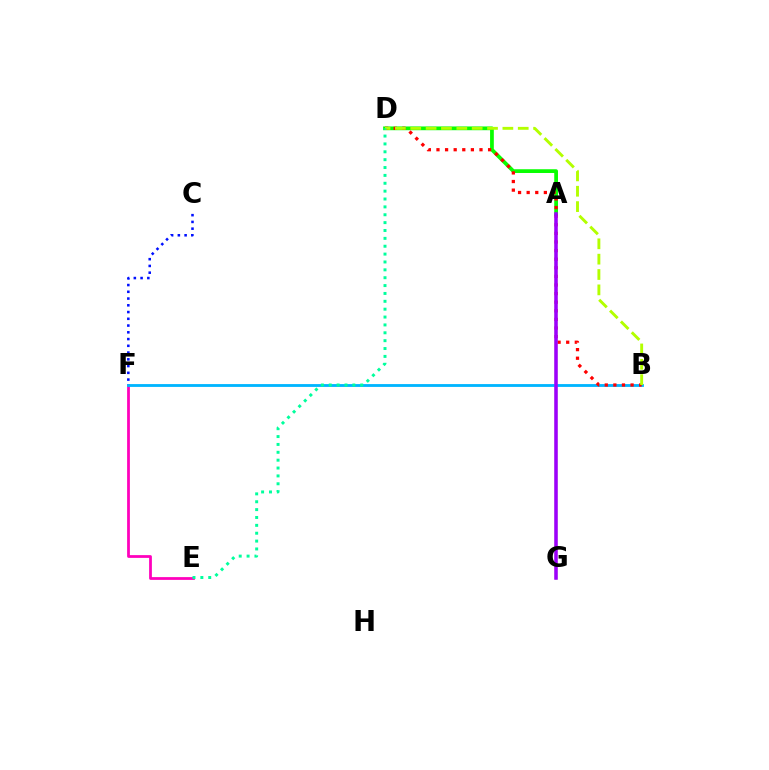{('E', 'F'): [{'color': '#ff00bd', 'line_style': 'solid', 'thickness': 1.99}], ('A', 'G'): [{'color': '#ffa500', 'line_style': 'solid', 'thickness': 1.76}, {'color': '#9b00ff', 'line_style': 'solid', 'thickness': 2.52}], ('C', 'F'): [{'color': '#0010ff', 'line_style': 'dotted', 'thickness': 1.83}], ('B', 'F'): [{'color': '#00b5ff', 'line_style': 'solid', 'thickness': 2.04}], ('A', 'D'): [{'color': '#08ff00', 'line_style': 'solid', 'thickness': 2.7}], ('B', 'D'): [{'color': '#ff0000', 'line_style': 'dotted', 'thickness': 2.34}, {'color': '#b3ff00', 'line_style': 'dashed', 'thickness': 2.09}], ('D', 'E'): [{'color': '#00ff9d', 'line_style': 'dotted', 'thickness': 2.14}]}